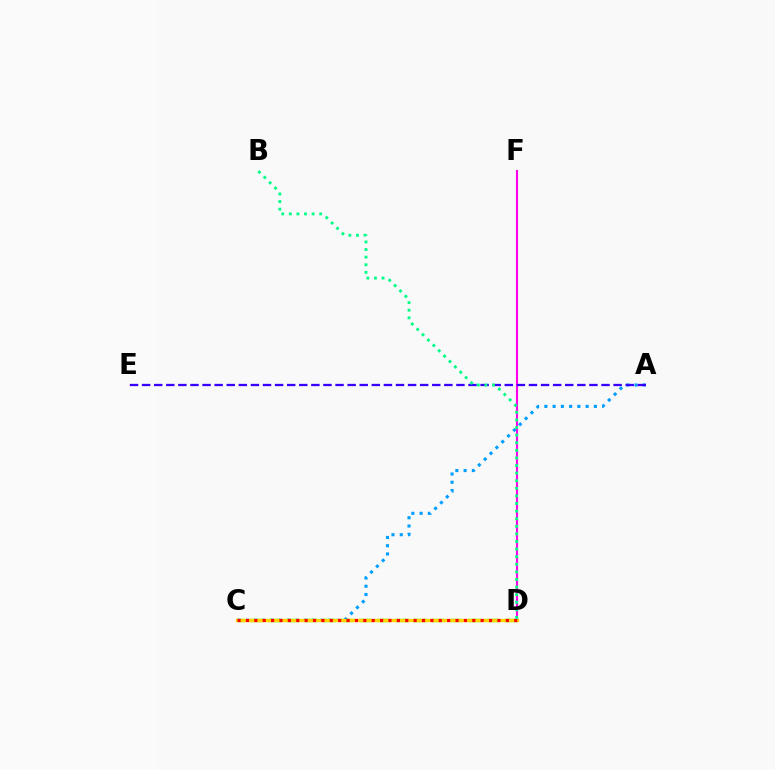{('C', 'D'): [{'color': '#4fff00', 'line_style': 'dashed', 'thickness': 2.47}, {'color': '#ffd500', 'line_style': 'solid', 'thickness': 2.36}, {'color': '#ff0000', 'line_style': 'dotted', 'thickness': 2.28}], ('D', 'F'): [{'color': '#ff00ed', 'line_style': 'solid', 'thickness': 1.52}], ('A', 'C'): [{'color': '#009eff', 'line_style': 'dotted', 'thickness': 2.24}], ('A', 'E'): [{'color': '#3700ff', 'line_style': 'dashed', 'thickness': 1.64}], ('B', 'D'): [{'color': '#00ff86', 'line_style': 'dotted', 'thickness': 2.06}]}